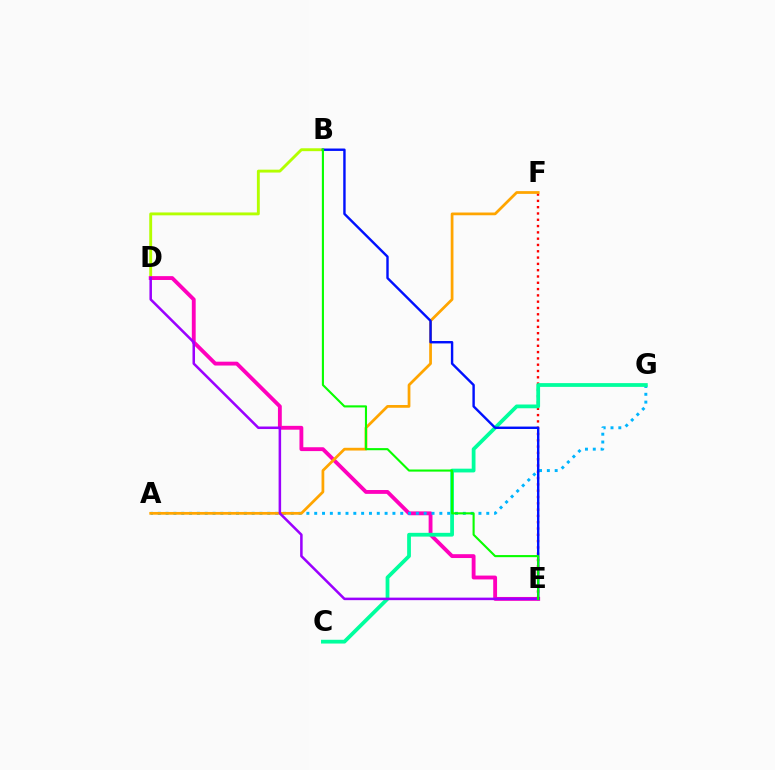{('B', 'D'): [{'color': '#b3ff00', 'line_style': 'solid', 'thickness': 2.07}], ('D', 'E'): [{'color': '#ff00bd', 'line_style': 'solid', 'thickness': 2.77}, {'color': '#9b00ff', 'line_style': 'solid', 'thickness': 1.82}], ('A', 'G'): [{'color': '#00b5ff', 'line_style': 'dotted', 'thickness': 2.13}], ('E', 'F'): [{'color': '#ff0000', 'line_style': 'dotted', 'thickness': 1.71}], ('A', 'F'): [{'color': '#ffa500', 'line_style': 'solid', 'thickness': 1.98}], ('C', 'G'): [{'color': '#00ff9d', 'line_style': 'solid', 'thickness': 2.71}], ('B', 'E'): [{'color': '#0010ff', 'line_style': 'solid', 'thickness': 1.73}, {'color': '#08ff00', 'line_style': 'solid', 'thickness': 1.52}]}